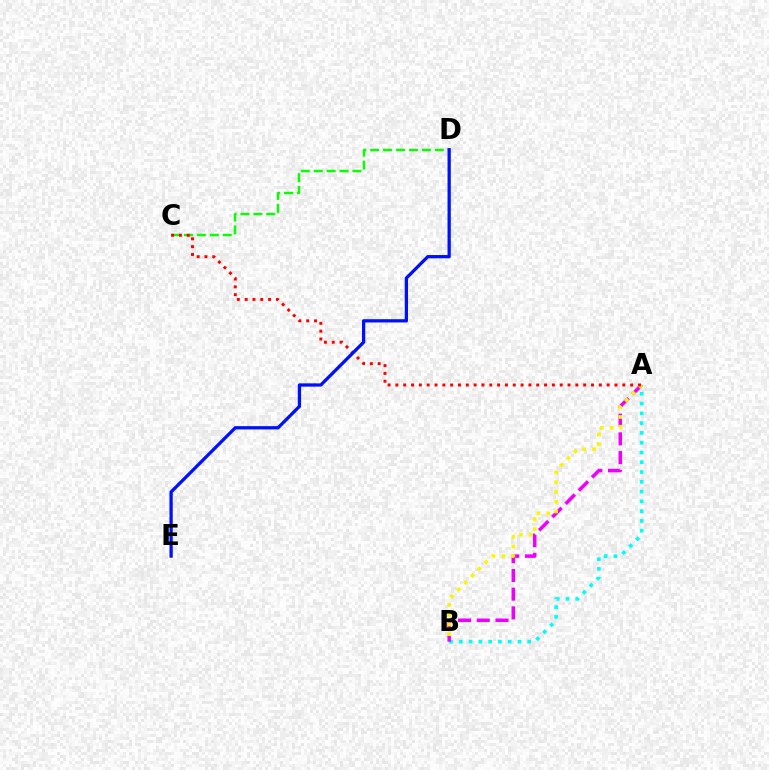{('A', 'B'): [{'color': '#00fff6', 'line_style': 'dotted', 'thickness': 2.66}, {'color': '#ee00ff', 'line_style': 'dashed', 'thickness': 2.54}, {'color': '#fcf500', 'line_style': 'dotted', 'thickness': 2.65}], ('C', 'D'): [{'color': '#08ff00', 'line_style': 'dashed', 'thickness': 1.75}], ('A', 'C'): [{'color': '#ff0000', 'line_style': 'dotted', 'thickness': 2.13}], ('D', 'E'): [{'color': '#0010ff', 'line_style': 'solid', 'thickness': 2.36}]}